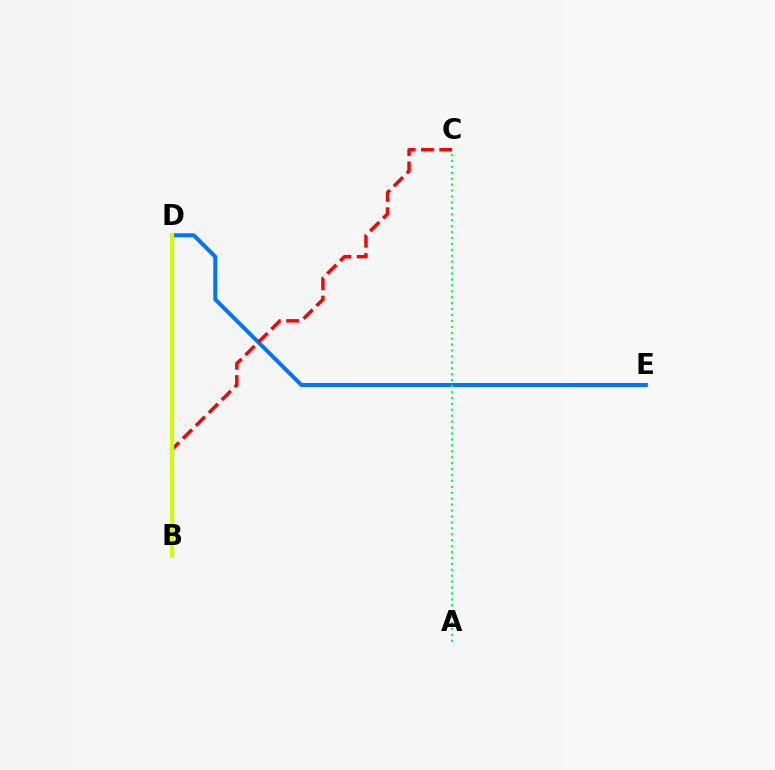{('B', 'D'): [{'color': '#b900ff', 'line_style': 'dashed', 'thickness': 2.56}, {'color': '#d1ff00', 'line_style': 'solid', 'thickness': 2.98}], ('D', 'E'): [{'color': '#0074ff', 'line_style': 'solid', 'thickness': 2.86}], ('B', 'C'): [{'color': '#ff0000', 'line_style': 'dashed', 'thickness': 2.48}], ('A', 'C'): [{'color': '#00ff5c', 'line_style': 'dotted', 'thickness': 1.61}]}